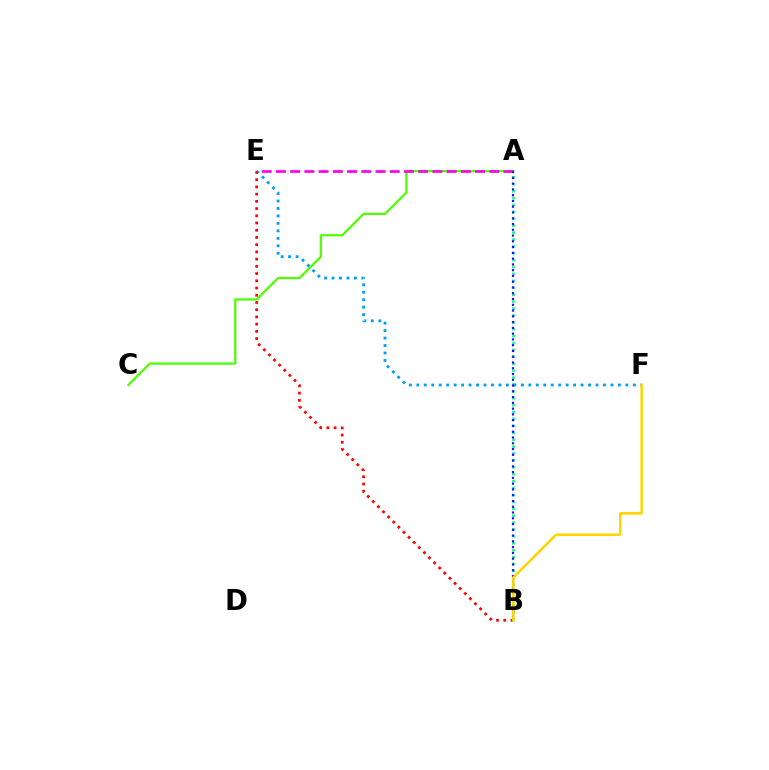{('A', 'B'): [{'color': '#00ff86', 'line_style': 'dotted', 'thickness': 1.88}, {'color': '#3700ff', 'line_style': 'dotted', 'thickness': 1.57}], ('A', 'C'): [{'color': '#4fff00', 'line_style': 'solid', 'thickness': 1.61}], ('E', 'F'): [{'color': '#009eff', 'line_style': 'dotted', 'thickness': 2.03}], ('A', 'E'): [{'color': '#ff00ed', 'line_style': 'dashed', 'thickness': 1.93}], ('B', 'E'): [{'color': '#ff0000', 'line_style': 'dotted', 'thickness': 1.96}], ('B', 'F'): [{'color': '#ffd500', 'line_style': 'solid', 'thickness': 1.82}]}